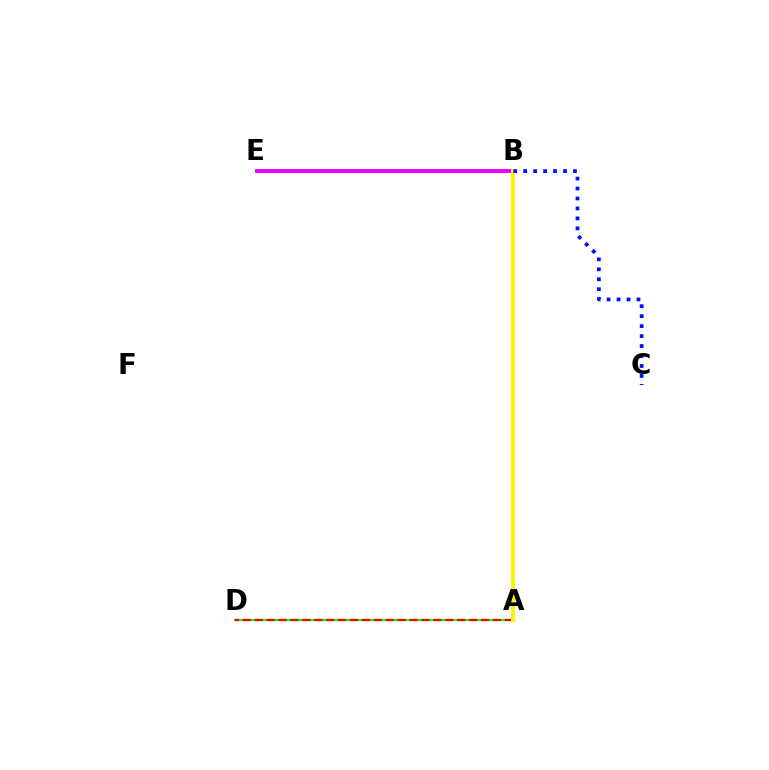{('A', 'D'): [{'color': '#08ff00', 'line_style': 'solid', 'thickness': 1.64}, {'color': '#ff0000', 'line_style': 'dashed', 'thickness': 1.62}], ('B', 'E'): [{'color': '#00fff6', 'line_style': 'solid', 'thickness': 1.79}, {'color': '#ee00ff', 'line_style': 'solid', 'thickness': 2.84}], ('A', 'B'): [{'color': '#fcf500', 'line_style': 'solid', 'thickness': 2.87}], ('B', 'C'): [{'color': '#0010ff', 'line_style': 'dotted', 'thickness': 2.71}]}